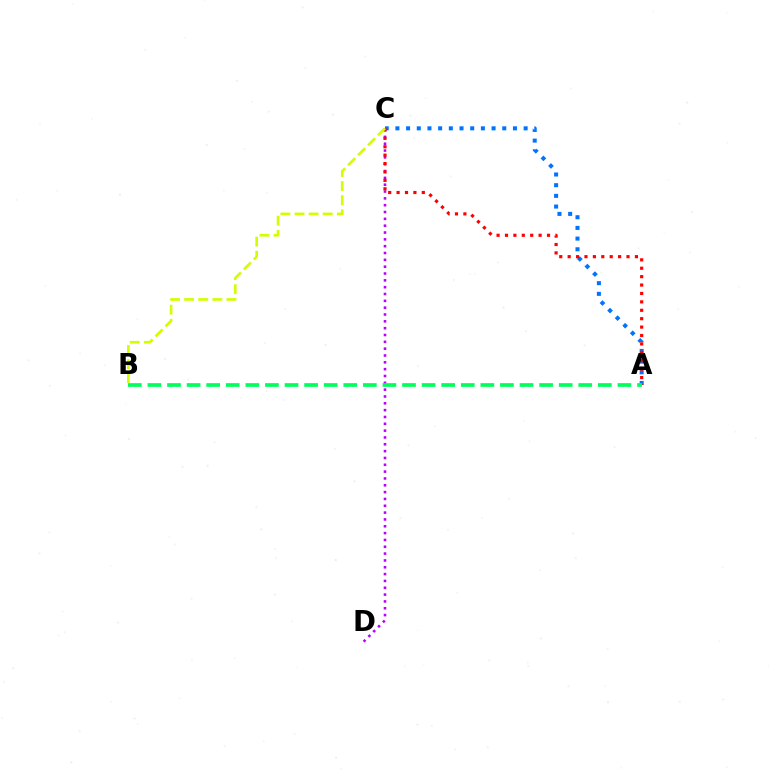{('A', 'C'): [{'color': '#0074ff', 'line_style': 'dotted', 'thickness': 2.9}, {'color': '#ff0000', 'line_style': 'dotted', 'thickness': 2.28}], ('C', 'D'): [{'color': '#b900ff', 'line_style': 'dotted', 'thickness': 1.86}], ('A', 'B'): [{'color': '#00ff5c', 'line_style': 'dashed', 'thickness': 2.66}], ('B', 'C'): [{'color': '#d1ff00', 'line_style': 'dashed', 'thickness': 1.92}]}